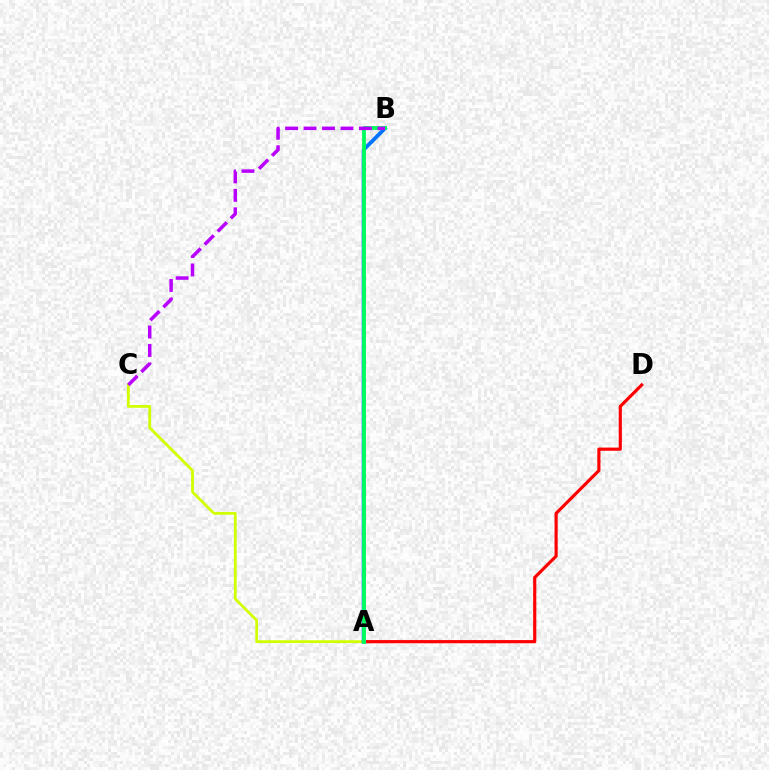{('A', 'D'): [{'color': '#ff0000', 'line_style': 'solid', 'thickness': 2.28}], ('A', 'C'): [{'color': '#d1ff00', 'line_style': 'solid', 'thickness': 2.0}], ('A', 'B'): [{'color': '#0074ff', 'line_style': 'solid', 'thickness': 2.76}, {'color': '#00ff5c', 'line_style': 'solid', 'thickness': 2.74}], ('B', 'C'): [{'color': '#b900ff', 'line_style': 'dashed', 'thickness': 2.51}]}